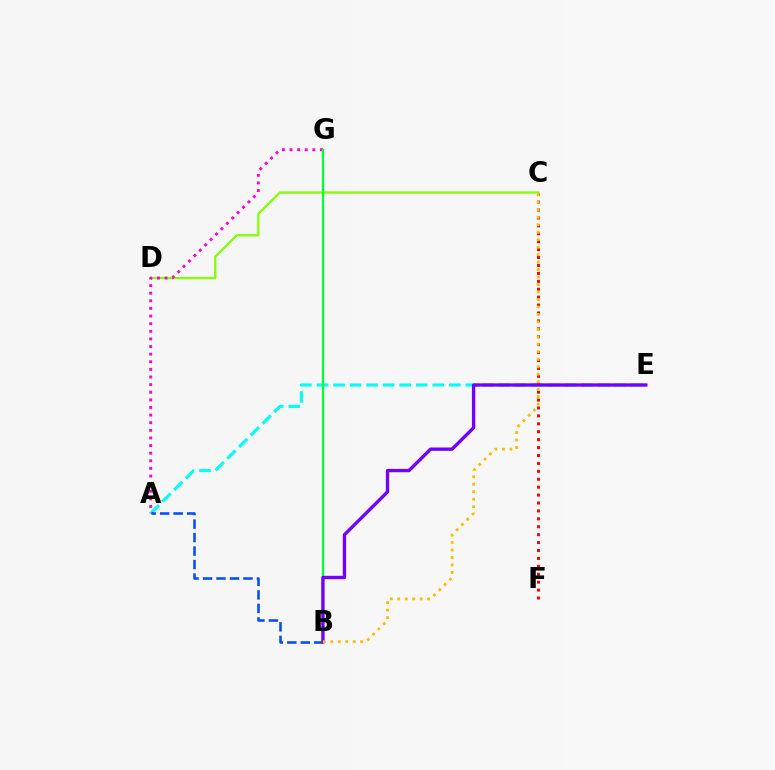{('A', 'E'): [{'color': '#00fff6', 'line_style': 'dashed', 'thickness': 2.25}], ('C', 'F'): [{'color': '#ff0000', 'line_style': 'dotted', 'thickness': 2.15}], ('C', 'D'): [{'color': '#84ff00', 'line_style': 'solid', 'thickness': 1.64}], ('A', 'B'): [{'color': '#004bff', 'line_style': 'dashed', 'thickness': 1.83}], ('A', 'G'): [{'color': '#ff00cf', 'line_style': 'dotted', 'thickness': 2.07}], ('B', 'G'): [{'color': '#00ff39', 'line_style': 'solid', 'thickness': 1.64}], ('B', 'E'): [{'color': '#7200ff', 'line_style': 'solid', 'thickness': 2.41}], ('B', 'C'): [{'color': '#ffbd00', 'line_style': 'dotted', 'thickness': 2.03}]}